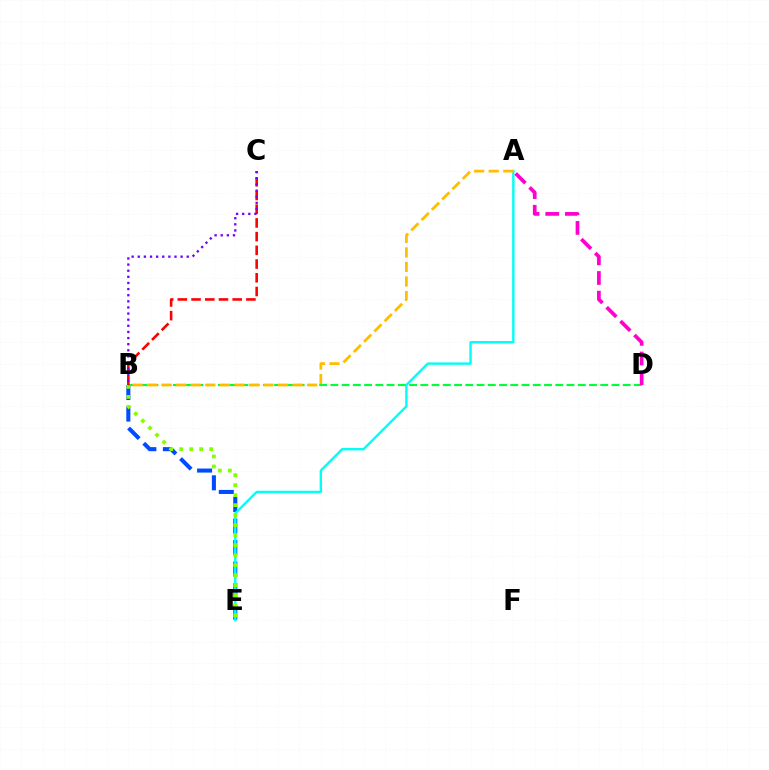{('B', 'E'): [{'color': '#004bff', 'line_style': 'dashed', 'thickness': 2.93}, {'color': '#84ff00', 'line_style': 'dotted', 'thickness': 2.72}], ('A', 'E'): [{'color': '#00fff6', 'line_style': 'solid', 'thickness': 1.73}], ('B', 'D'): [{'color': '#00ff39', 'line_style': 'dashed', 'thickness': 1.53}], ('B', 'C'): [{'color': '#ff0000', 'line_style': 'dashed', 'thickness': 1.86}, {'color': '#7200ff', 'line_style': 'dotted', 'thickness': 1.66}], ('A', 'B'): [{'color': '#ffbd00', 'line_style': 'dashed', 'thickness': 1.98}], ('A', 'D'): [{'color': '#ff00cf', 'line_style': 'dashed', 'thickness': 2.67}]}